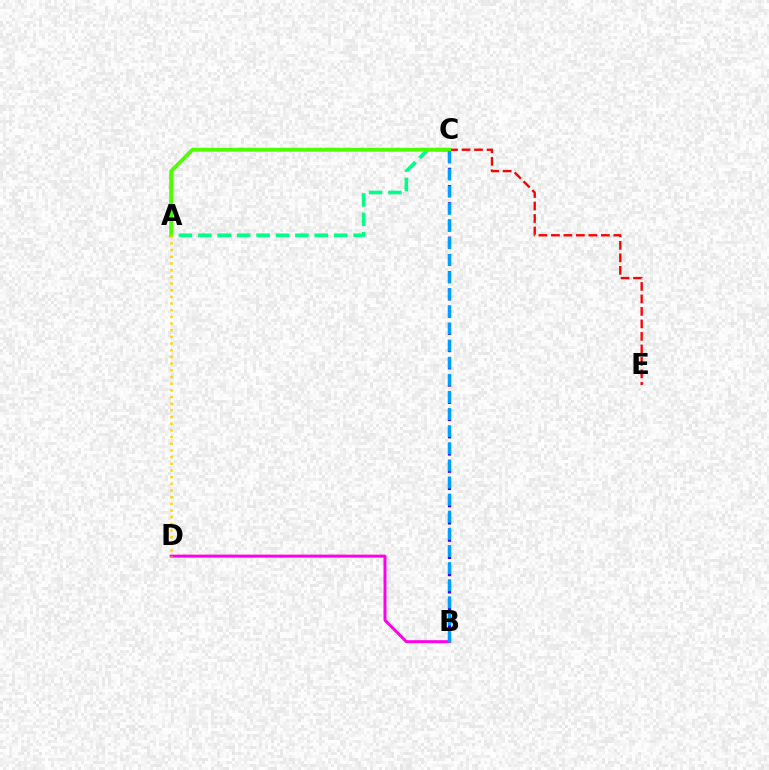{('B', 'C'): [{'color': '#3700ff', 'line_style': 'dashed', 'thickness': 2.34}, {'color': '#009eff', 'line_style': 'dashed', 'thickness': 2.32}], ('C', 'E'): [{'color': '#ff0000', 'line_style': 'dashed', 'thickness': 1.7}], ('A', 'C'): [{'color': '#00ff86', 'line_style': 'dashed', 'thickness': 2.64}, {'color': '#4fff00', 'line_style': 'solid', 'thickness': 2.78}], ('B', 'D'): [{'color': '#ff00ed', 'line_style': 'solid', 'thickness': 2.14}], ('A', 'D'): [{'color': '#ffd500', 'line_style': 'dotted', 'thickness': 1.81}]}